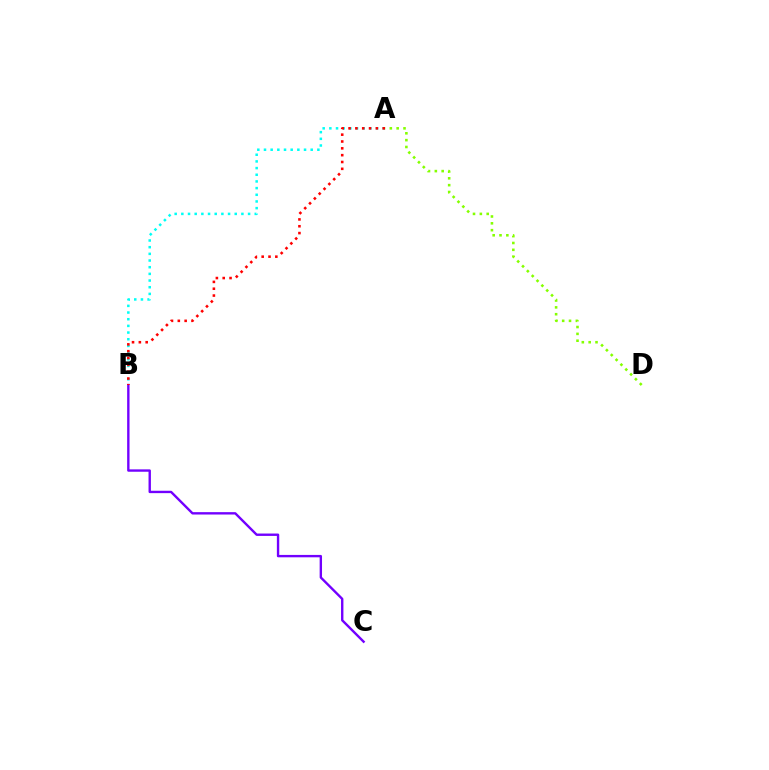{('A', 'B'): [{'color': '#00fff6', 'line_style': 'dotted', 'thickness': 1.81}, {'color': '#ff0000', 'line_style': 'dotted', 'thickness': 1.86}], ('A', 'D'): [{'color': '#84ff00', 'line_style': 'dotted', 'thickness': 1.86}], ('B', 'C'): [{'color': '#7200ff', 'line_style': 'solid', 'thickness': 1.71}]}